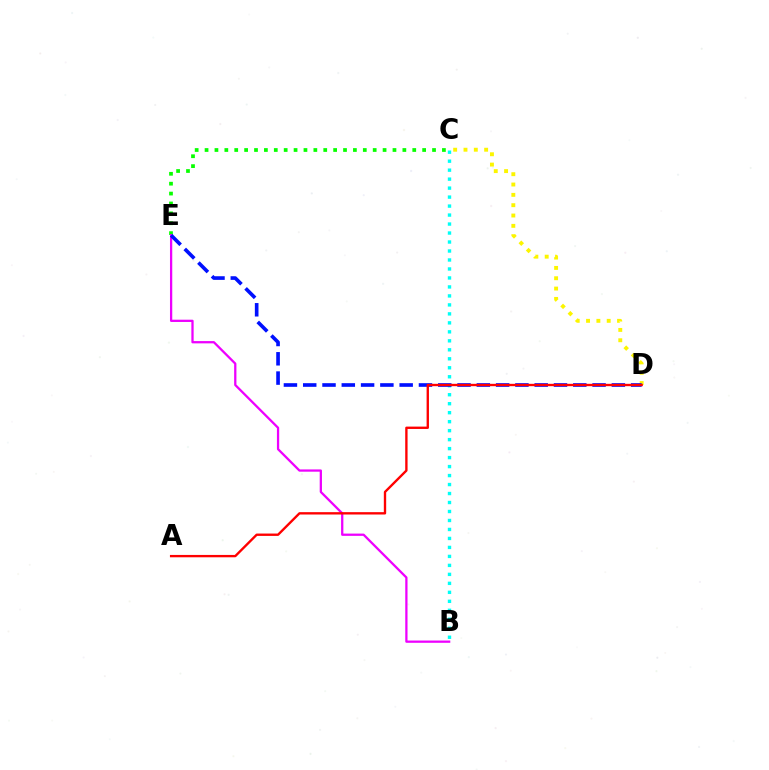{('C', 'E'): [{'color': '#08ff00', 'line_style': 'dotted', 'thickness': 2.69}], ('B', 'C'): [{'color': '#00fff6', 'line_style': 'dotted', 'thickness': 2.44}], ('C', 'D'): [{'color': '#fcf500', 'line_style': 'dotted', 'thickness': 2.81}], ('B', 'E'): [{'color': '#ee00ff', 'line_style': 'solid', 'thickness': 1.63}], ('D', 'E'): [{'color': '#0010ff', 'line_style': 'dashed', 'thickness': 2.62}], ('A', 'D'): [{'color': '#ff0000', 'line_style': 'solid', 'thickness': 1.7}]}